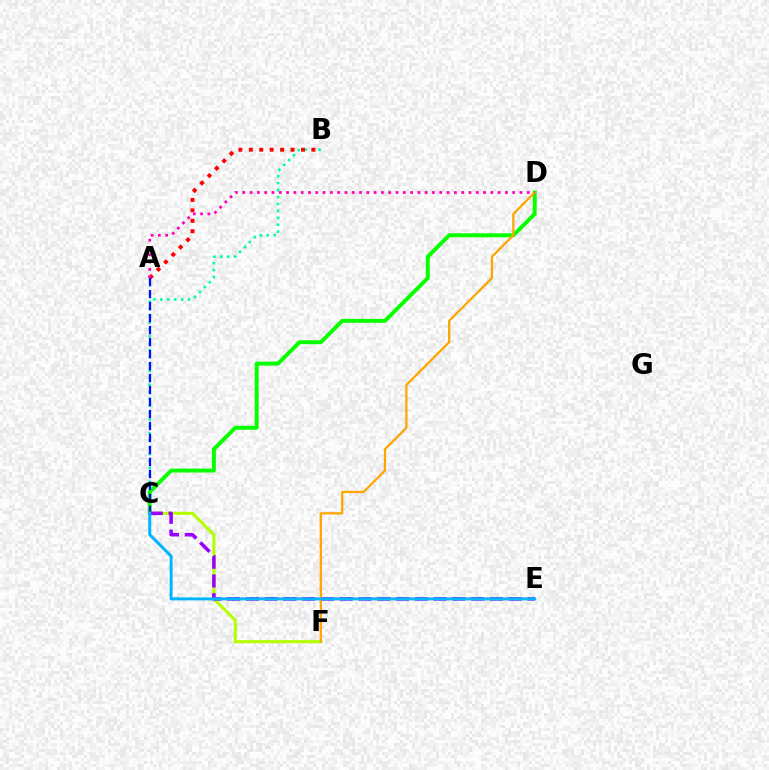{('B', 'C'): [{'color': '#00ff9d', 'line_style': 'dotted', 'thickness': 1.88}], ('A', 'B'): [{'color': '#ff0000', 'line_style': 'dotted', 'thickness': 2.83}], ('C', 'D'): [{'color': '#08ff00', 'line_style': 'solid', 'thickness': 2.83}], ('A', 'C'): [{'color': '#0010ff', 'line_style': 'dashed', 'thickness': 1.63}], ('C', 'F'): [{'color': '#b3ff00', 'line_style': 'solid', 'thickness': 2.2}], ('C', 'E'): [{'color': '#9b00ff', 'line_style': 'dashed', 'thickness': 2.55}, {'color': '#00b5ff', 'line_style': 'solid', 'thickness': 2.13}], ('D', 'F'): [{'color': '#ffa500', 'line_style': 'solid', 'thickness': 1.61}], ('A', 'D'): [{'color': '#ff00bd', 'line_style': 'dotted', 'thickness': 1.98}]}